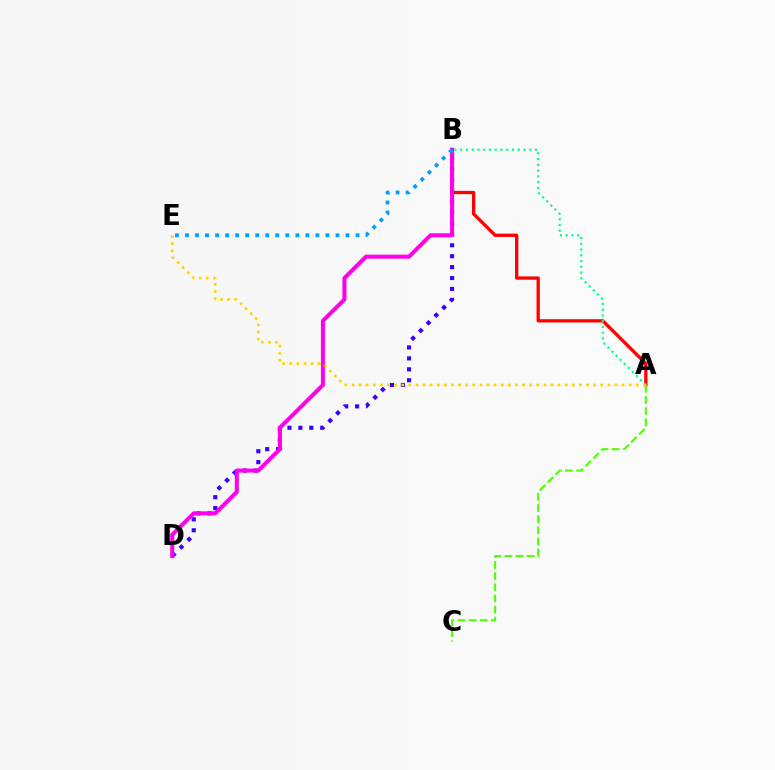{('B', 'D'): [{'color': '#3700ff', 'line_style': 'dotted', 'thickness': 2.97}, {'color': '#ff00ed', 'line_style': 'solid', 'thickness': 2.89}], ('A', 'B'): [{'color': '#ff0000', 'line_style': 'solid', 'thickness': 2.36}, {'color': '#00ff86', 'line_style': 'dotted', 'thickness': 1.56}], ('B', 'E'): [{'color': '#009eff', 'line_style': 'dotted', 'thickness': 2.73}], ('A', 'C'): [{'color': '#4fff00', 'line_style': 'dashed', 'thickness': 1.51}], ('A', 'E'): [{'color': '#ffd500', 'line_style': 'dotted', 'thickness': 1.93}]}